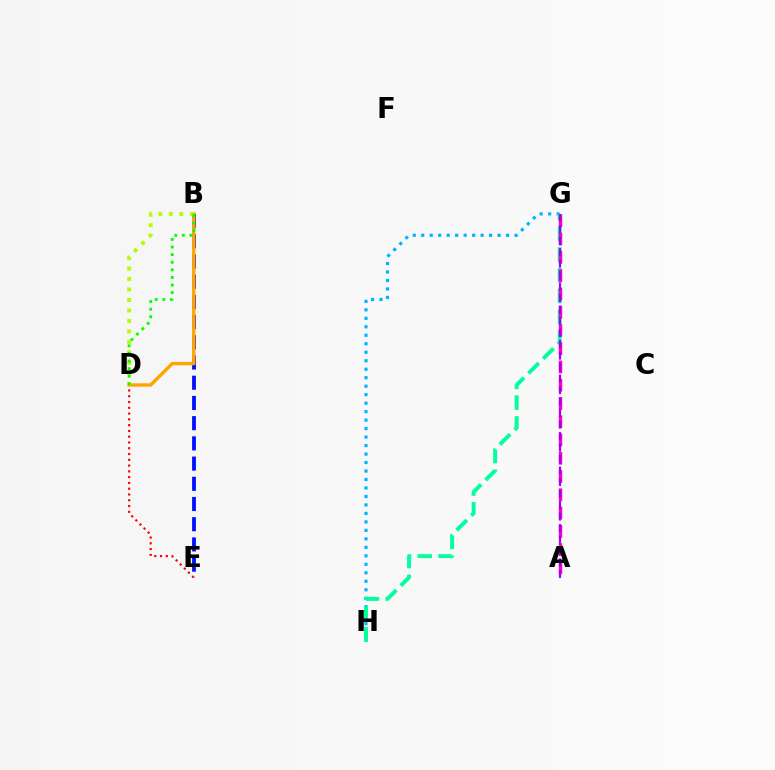{('G', 'H'): [{'color': '#00b5ff', 'line_style': 'dotted', 'thickness': 2.3}, {'color': '#00ff9d', 'line_style': 'dashed', 'thickness': 2.82}], ('D', 'E'): [{'color': '#ff0000', 'line_style': 'dotted', 'thickness': 1.57}], ('B', 'E'): [{'color': '#0010ff', 'line_style': 'dashed', 'thickness': 2.75}], ('A', 'G'): [{'color': '#ff00bd', 'line_style': 'dashed', 'thickness': 2.48}, {'color': '#9b00ff', 'line_style': 'dashed', 'thickness': 1.56}], ('B', 'D'): [{'color': '#ffa500', 'line_style': 'solid', 'thickness': 2.43}, {'color': '#b3ff00', 'line_style': 'dotted', 'thickness': 2.85}, {'color': '#08ff00', 'line_style': 'dotted', 'thickness': 2.07}]}